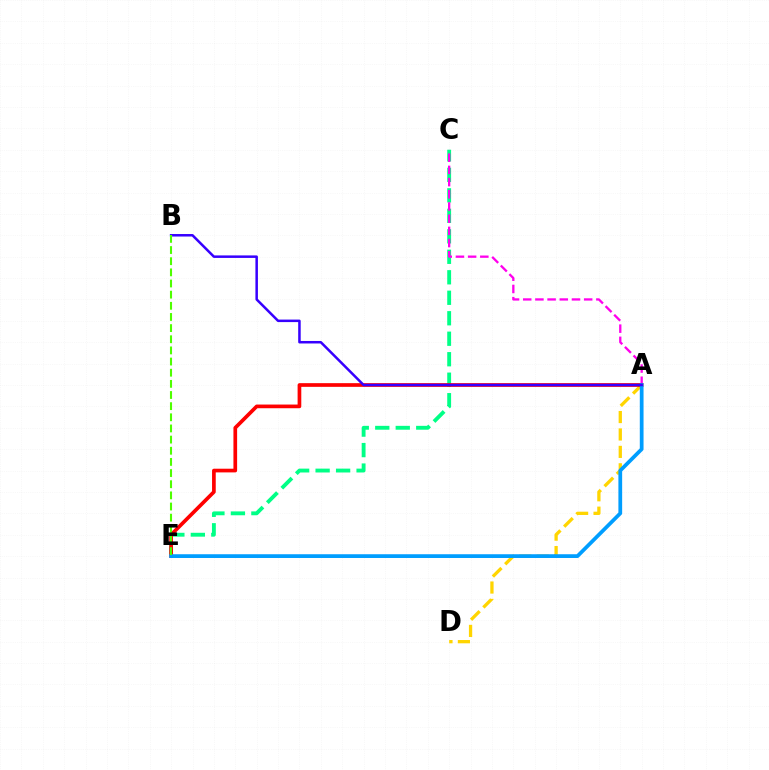{('C', 'E'): [{'color': '#00ff86', 'line_style': 'dashed', 'thickness': 2.78}], ('A', 'C'): [{'color': '#ff00ed', 'line_style': 'dashed', 'thickness': 1.66}], ('A', 'D'): [{'color': '#ffd500', 'line_style': 'dashed', 'thickness': 2.37}], ('A', 'E'): [{'color': '#ff0000', 'line_style': 'solid', 'thickness': 2.65}, {'color': '#009eff', 'line_style': 'solid', 'thickness': 2.7}], ('A', 'B'): [{'color': '#3700ff', 'line_style': 'solid', 'thickness': 1.81}], ('B', 'E'): [{'color': '#4fff00', 'line_style': 'dashed', 'thickness': 1.51}]}